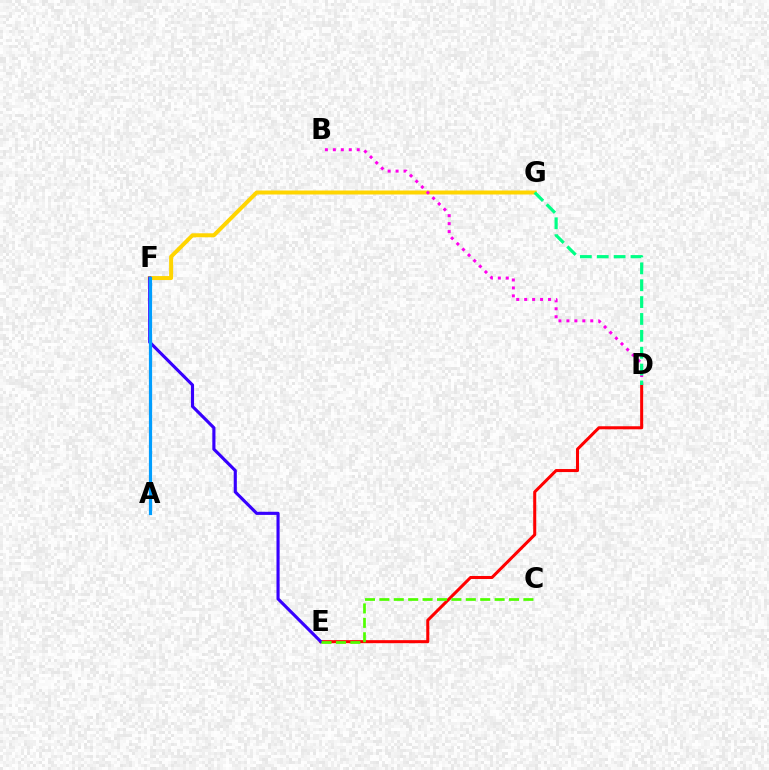{('F', 'G'): [{'color': '#ffd500', 'line_style': 'solid', 'thickness': 2.87}], ('D', 'E'): [{'color': '#ff0000', 'line_style': 'solid', 'thickness': 2.19}], ('E', 'F'): [{'color': '#3700ff', 'line_style': 'solid', 'thickness': 2.25}], ('B', 'D'): [{'color': '#ff00ed', 'line_style': 'dotted', 'thickness': 2.16}], ('C', 'E'): [{'color': '#4fff00', 'line_style': 'dashed', 'thickness': 1.96}], ('A', 'F'): [{'color': '#009eff', 'line_style': 'solid', 'thickness': 2.3}], ('D', 'G'): [{'color': '#00ff86', 'line_style': 'dashed', 'thickness': 2.29}]}